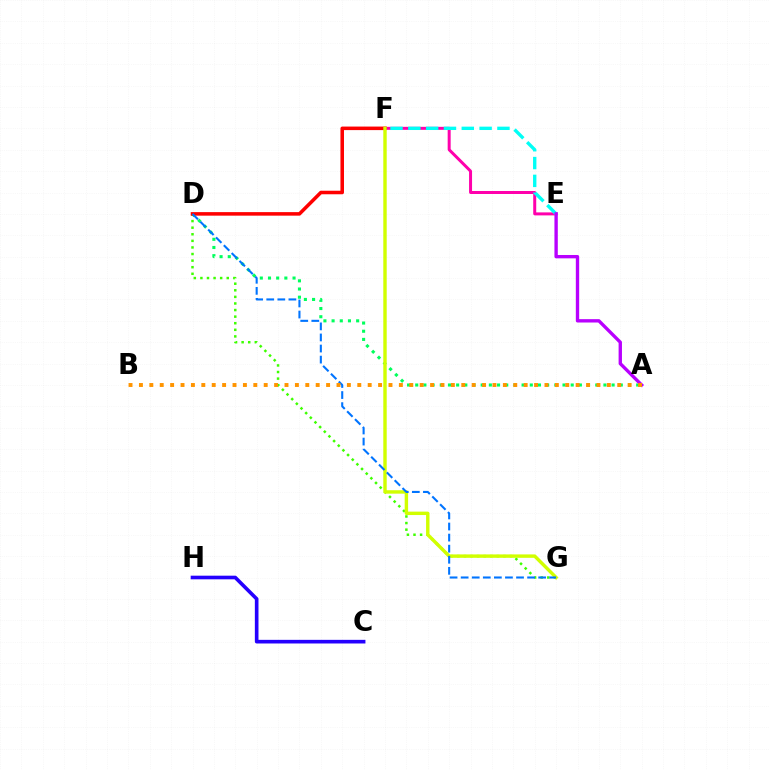{('E', 'F'): [{'color': '#ff00ac', 'line_style': 'solid', 'thickness': 2.16}, {'color': '#00fff6', 'line_style': 'dashed', 'thickness': 2.42}], ('A', 'D'): [{'color': '#00ff5c', 'line_style': 'dotted', 'thickness': 2.22}], ('D', 'G'): [{'color': '#3dff00', 'line_style': 'dotted', 'thickness': 1.79}, {'color': '#0074ff', 'line_style': 'dashed', 'thickness': 1.5}], ('D', 'F'): [{'color': '#ff0000', 'line_style': 'solid', 'thickness': 2.55}], ('A', 'E'): [{'color': '#b900ff', 'line_style': 'solid', 'thickness': 2.42}], ('F', 'G'): [{'color': '#d1ff00', 'line_style': 'solid', 'thickness': 2.46}], ('C', 'H'): [{'color': '#2500ff', 'line_style': 'solid', 'thickness': 2.62}], ('A', 'B'): [{'color': '#ff9400', 'line_style': 'dotted', 'thickness': 2.83}]}